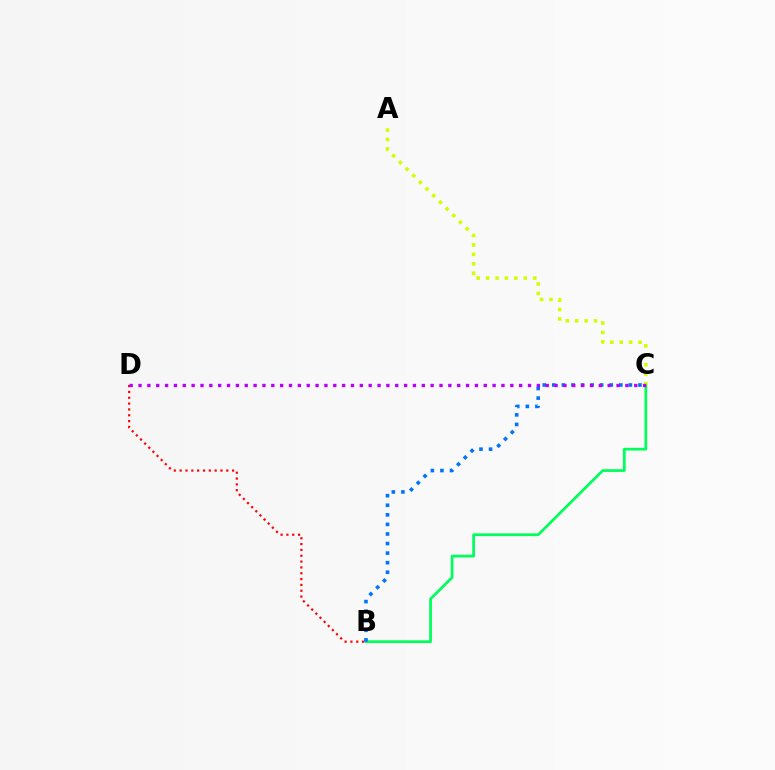{('B', 'C'): [{'color': '#00ff5c', 'line_style': 'solid', 'thickness': 1.98}, {'color': '#0074ff', 'line_style': 'dotted', 'thickness': 2.6}], ('B', 'D'): [{'color': '#ff0000', 'line_style': 'dotted', 'thickness': 1.58}], ('A', 'C'): [{'color': '#d1ff00', 'line_style': 'dotted', 'thickness': 2.56}], ('C', 'D'): [{'color': '#b900ff', 'line_style': 'dotted', 'thickness': 2.41}]}